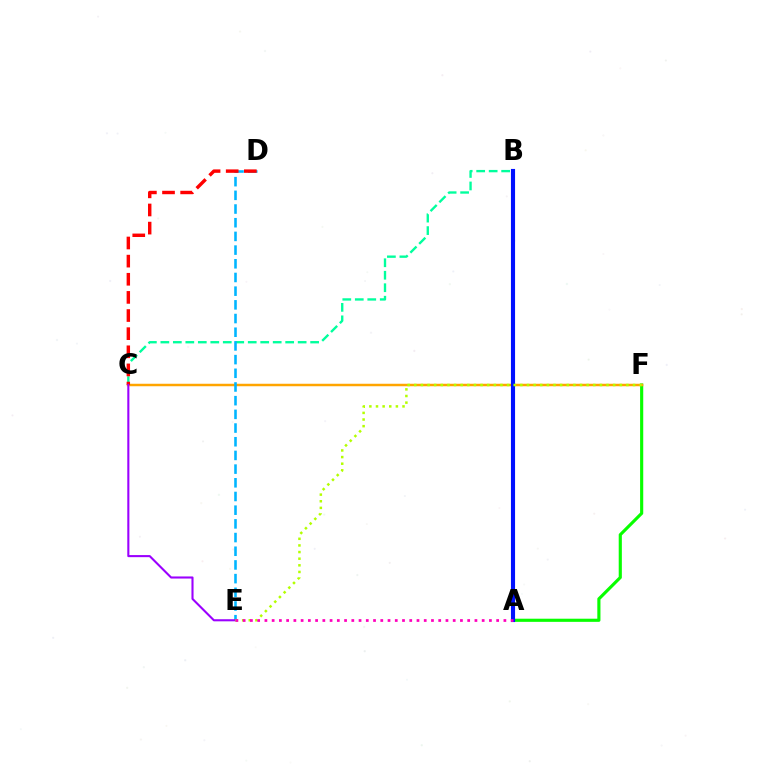{('B', 'C'): [{'color': '#00ff9d', 'line_style': 'dashed', 'thickness': 1.7}], ('A', 'F'): [{'color': '#08ff00', 'line_style': 'solid', 'thickness': 2.26}], ('C', 'F'): [{'color': '#ffa500', 'line_style': 'solid', 'thickness': 1.79}], ('A', 'B'): [{'color': '#0010ff', 'line_style': 'solid', 'thickness': 2.96}], ('D', 'E'): [{'color': '#00b5ff', 'line_style': 'dashed', 'thickness': 1.86}], ('C', 'D'): [{'color': '#ff0000', 'line_style': 'dashed', 'thickness': 2.46}], ('C', 'E'): [{'color': '#9b00ff', 'line_style': 'solid', 'thickness': 1.51}], ('E', 'F'): [{'color': '#b3ff00', 'line_style': 'dotted', 'thickness': 1.8}], ('A', 'E'): [{'color': '#ff00bd', 'line_style': 'dotted', 'thickness': 1.97}]}